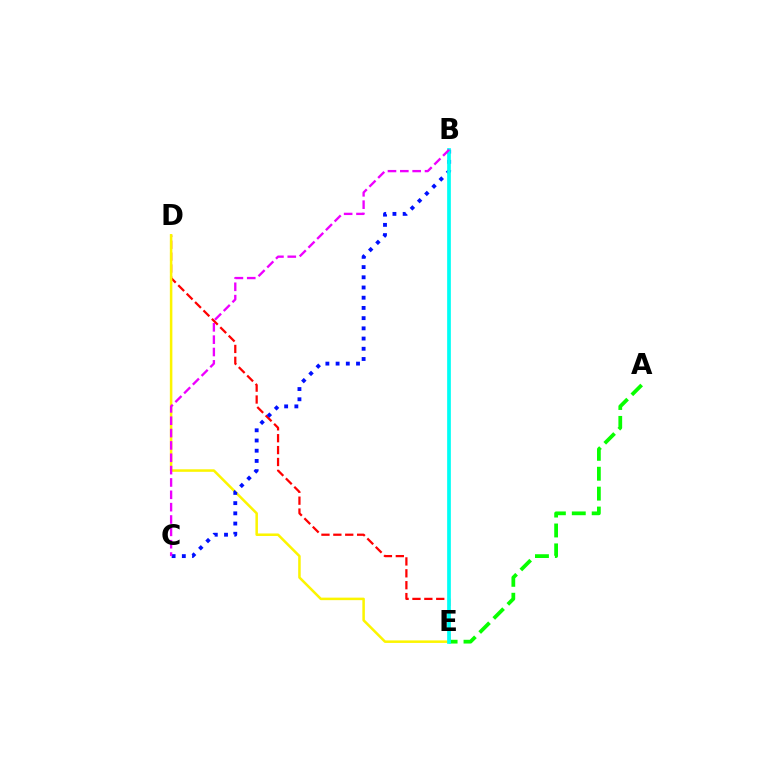{('D', 'E'): [{'color': '#ff0000', 'line_style': 'dashed', 'thickness': 1.61}, {'color': '#fcf500', 'line_style': 'solid', 'thickness': 1.82}], ('B', 'C'): [{'color': '#0010ff', 'line_style': 'dotted', 'thickness': 2.77}, {'color': '#ee00ff', 'line_style': 'dashed', 'thickness': 1.68}], ('A', 'E'): [{'color': '#08ff00', 'line_style': 'dashed', 'thickness': 2.7}], ('B', 'E'): [{'color': '#00fff6', 'line_style': 'solid', 'thickness': 2.67}]}